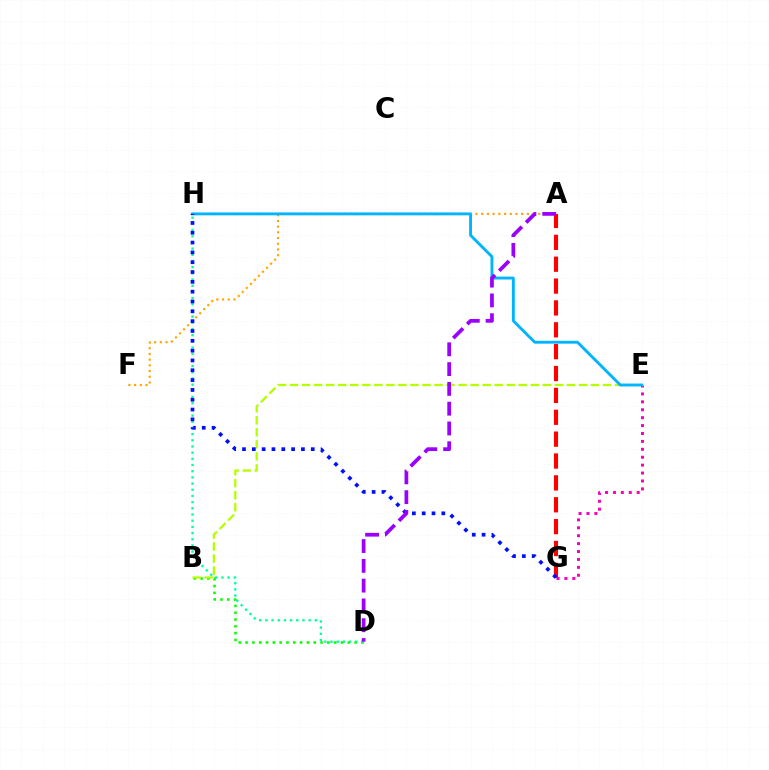{('A', 'F'): [{'color': '#ffa500', 'line_style': 'dotted', 'thickness': 1.55}], ('B', 'D'): [{'color': '#08ff00', 'line_style': 'dotted', 'thickness': 1.85}], ('A', 'G'): [{'color': '#ff0000', 'line_style': 'dashed', 'thickness': 2.97}], ('B', 'E'): [{'color': '#b3ff00', 'line_style': 'dashed', 'thickness': 1.64}], ('E', 'G'): [{'color': '#ff00bd', 'line_style': 'dotted', 'thickness': 2.15}], ('E', 'H'): [{'color': '#00b5ff', 'line_style': 'solid', 'thickness': 2.08}], ('D', 'H'): [{'color': '#00ff9d', 'line_style': 'dotted', 'thickness': 1.68}], ('G', 'H'): [{'color': '#0010ff', 'line_style': 'dotted', 'thickness': 2.67}], ('A', 'D'): [{'color': '#9b00ff', 'line_style': 'dashed', 'thickness': 2.69}]}